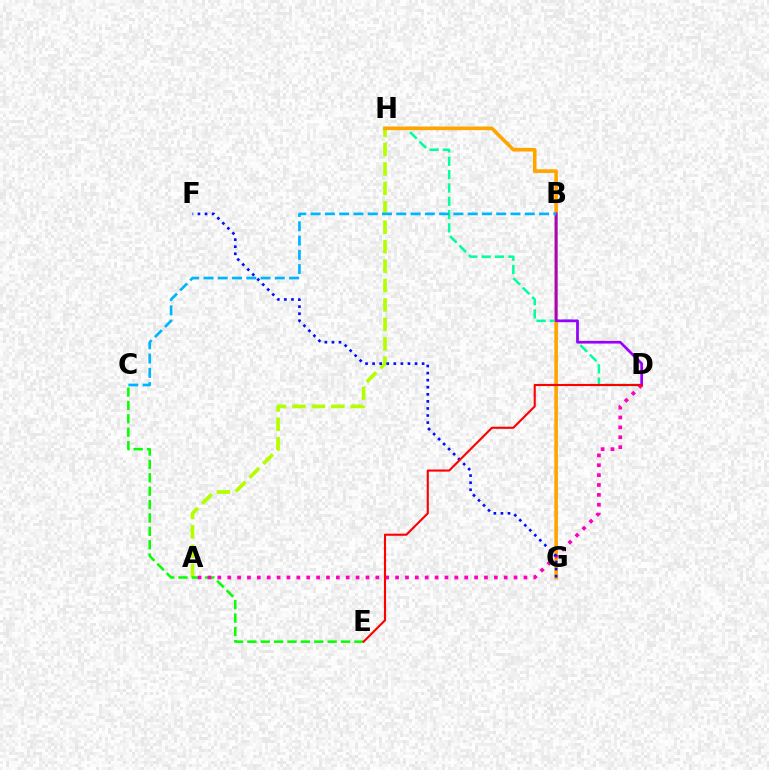{('D', 'H'): [{'color': '#00ff9d', 'line_style': 'dashed', 'thickness': 1.81}], ('A', 'H'): [{'color': '#b3ff00', 'line_style': 'dashed', 'thickness': 2.64}], ('G', 'H'): [{'color': '#ffa500', 'line_style': 'solid', 'thickness': 2.61}], ('C', 'E'): [{'color': '#08ff00', 'line_style': 'dashed', 'thickness': 1.82}], ('B', 'D'): [{'color': '#9b00ff', 'line_style': 'solid', 'thickness': 1.95}], ('A', 'D'): [{'color': '#ff00bd', 'line_style': 'dotted', 'thickness': 2.68}], ('B', 'C'): [{'color': '#00b5ff', 'line_style': 'dashed', 'thickness': 1.94}], ('F', 'G'): [{'color': '#0010ff', 'line_style': 'dotted', 'thickness': 1.92}], ('D', 'E'): [{'color': '#ff0000', 'line_style': 'solid', 'thickness': 1.52}]}